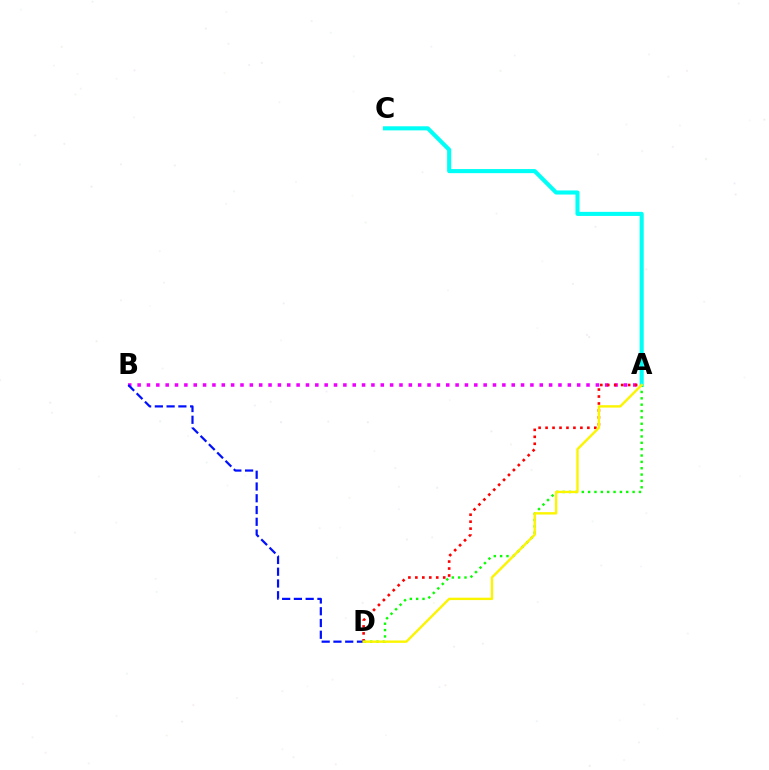{('A', 'C'): [{'color': '#00fff6', 'line_style': 'solid', 'thickness': 2.95}], ('A', 'B'): [{'color': '#ee00ff', 'line_style': 'dotted', 'thickness': 2.54}], ('A', 'D'): [{'color': '#ff0000', 'line_style': 'dotted', 'thickness': 1.89}, {'color': '#08ff00', 'line_style': 'dotted', 'thickness': 1.73}, {'color': '#fcf500', 'line_style': 'solid', 'thickness': 1.72}], ('B', 'D'): [{'color': '#0010ff', 'line_style': 'dashed', 'thickness': 1.6}]}